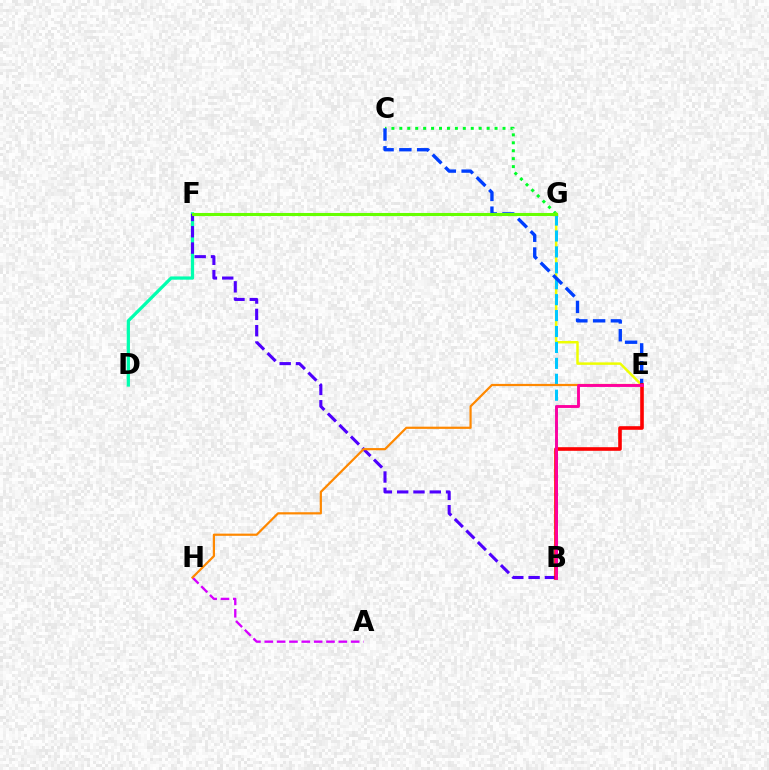{('C', 'G'): [{'color': '#00ff27', 'line_style': 'dotted', 'thickness': 2.16}], ('A', 'H'): [{'color': '#d600ff', 'line_style': 'dashed', 'thickness': 1.68}], ('D', 'F'): [{'color': '#00ffaf', 'line_style': 'solid', 'thickness': 2.33}], ('E', 'G'): [{'color': '#eeff00', 'line_style': 'solid', 'thickness': 1.78}], ('B', 'F'): [{'color': '#4f00ff', 'line_style': 'dashed', 'thickness': 2.22}], ('B', 'G'): [{'color': '#00c7ff', 'line_style': 'dashed', 'thickness': 2.16}], ('E', 'H'): [{'color': '#ff8800', 'line_style': 'solid', 'thickness': 1.59}], ('C', 'E'): [{'color': '#003fff', 'line_style': 'dashed', 'thickness': 2.42}], ('F', 'G'): [{'color': '#66ff00', 'line_style': 'solid', 'thickness': 2.21}], ('B', 'E'): [{'color': '#ff0000', 'line_style': 'solid', 'thickness': 2.6}, {'color': '#ff00a0', 'line_style': 'solid', 'thickness': 2.07}]}